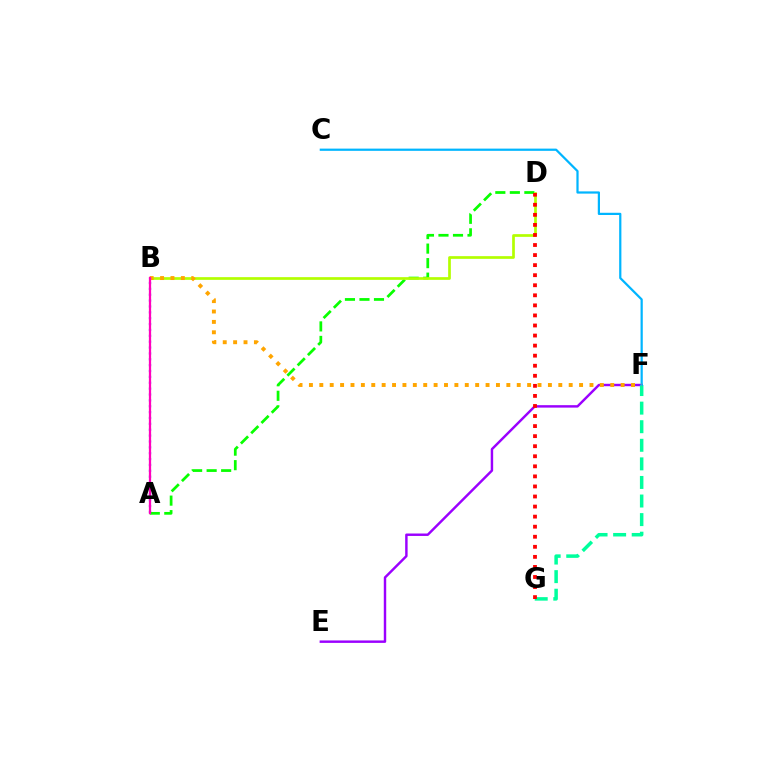{('A', 'B'): [{'color': '#0010ff', 'line_style': 'dotted', 'thickness': 1.59}, {'color': '#ff00bd', 'line_style': 'solid', 'thickness': 1.62}], ('A', 'D'): [{'color': '#08ff00', 'line_style': 'dashed', 'thickness': 1.97}], ('B', 'D'): [{'color': '#b3ff00', 'line_style': 'solid', 'thickness': 1.95}], ('E', 'F'): [{'color': '#9b00ff', 'line_style': 'solid', 'thickness': 1.76}], ('F', 'G'): [{'color': '#00ff9d', 'line_style': 'dashed', 'thickness': 2.52}], ('C', 'F'): [{'color': '#00b5ff', 'line_style': 'solid', 'thickness': 1.6}], ('B', 'F'): [{'color': '#ffa500', 'line_style': 'dotted', 'thickness': 2.82}], ('D', 'G'): [{'color': '#ff0000', 'line_style': 'dotted', 'thickness': 2.73}]}